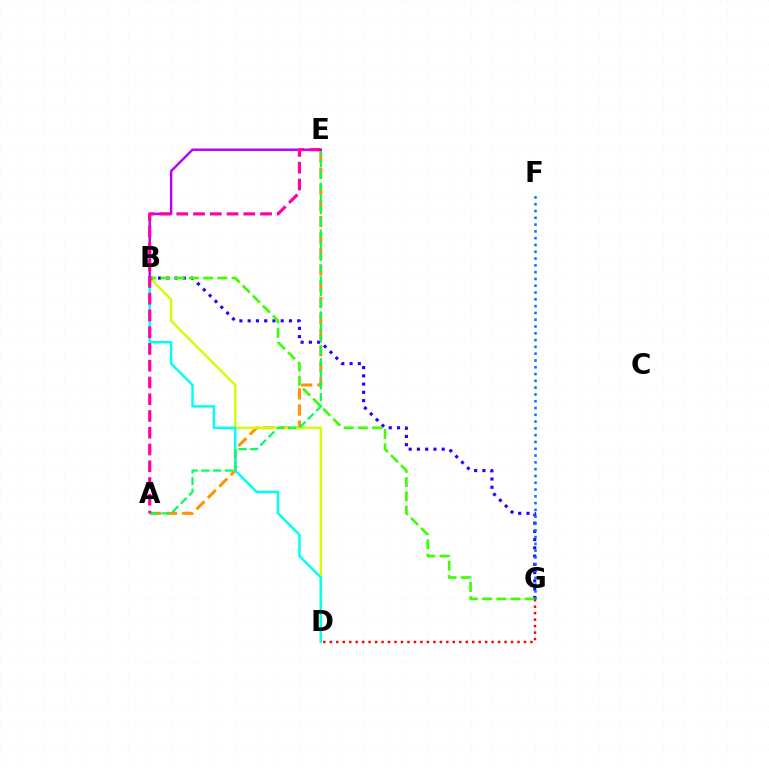{('A', 'E'): [{'color': '#ff9400', 'line_style': 'dashed', 'thickness': 2.19}, {'color': '#00ff5c', 'line_style': 'dashed', 'thickness': 1.59}, {'color': '#ff00ac', 'line_style': 'dashed', 'thickness': 2.28}], ('D', 'G'): [{'color': '#ff0000', 'line_style': 'dotted', 'thickness': 1.76}], ('B', 'D'): [{'color': '#d1ff00', 'line_style': 'solid', 'thickness': 1.73}, {'color': '#00fff6', 'line_style': 'solid', 'thickness': 1.78}], ('B', 'G'): [{'color': '#2500ff', 'line_style': 'dotted', 'thickness': 2.24}, {'color': '#3dff00', 'line_style': 'dashed', 'thickness': 1.93}], ('F', 'G'): [{'color': '#0074ff', 'line_style': 'dotted', 'thickness': 1.85}], ('B', 'E'): [{'color': '#b900ff', 'line_style': 'solid', 'thickness': 1.75}]}